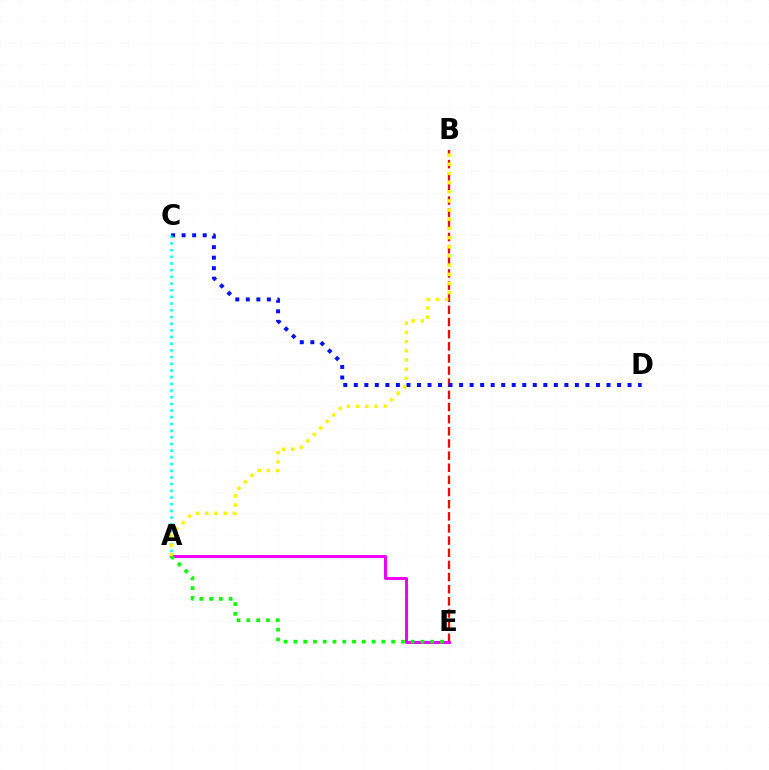{('B', 'E'): [{'color': '#ff0000', 'line_style': 'dashed', 'thickness': 1.65}], ('A', 'E'): [{'color': '#ee00ff', 'line_style': 'solid', 'thickness': 2.14}, {'color': '#08ff00', 'line_style': 'dotted', 'thickness': 2.66}], ('C', 'D'): [{'color': '#0010ff', 'line_style': 'dotted', 'thickness': 2.86}], ('A', 'C'): [{'color': '#00fff6', 'line_style': 'dotted', 'thickness': 1.82}], ('A', 'B'): [{'color': '#fcf500', 'line_style': 'dotted', 'thickness': 2.49}]}